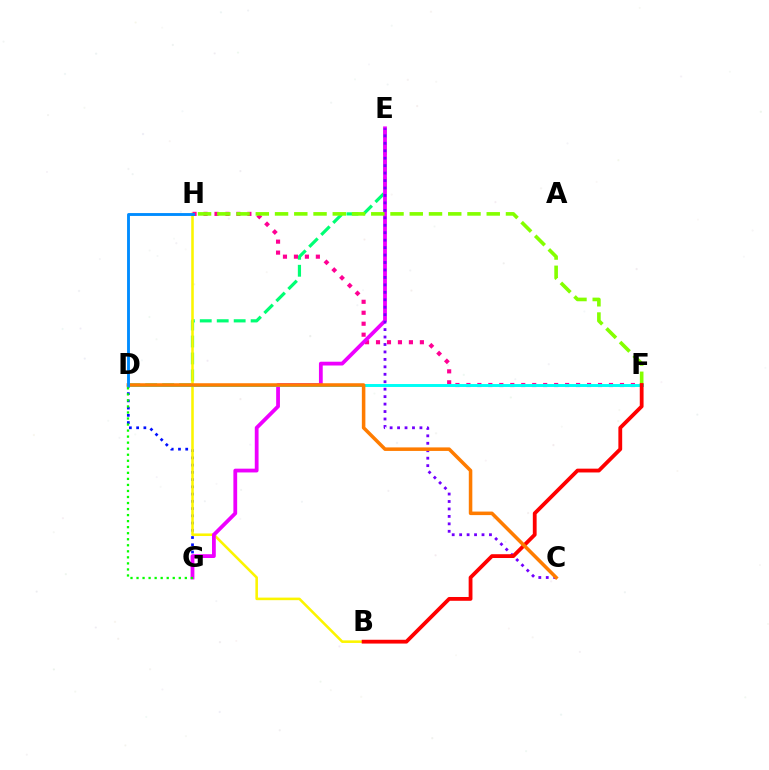{('D', 'E'): [{'color': '#00ff74', 'line_style': 'dashed', 'thickness': 2.3}], ('D', 'G'): [{'color': '#0010ff', 'line_style': 'dotted', 'thickness': 1.97}, {'color': '#08ff00', 'line_style': 'dotted', 'thickness': 1.64}], ('B', 'H'): [{'color': '#fcf500', 'line_style': 'solid', 'thickness': 1.85}], ('F', 'H'): [{'color': '#ff0094', 'line_style': 'dotted', 'thickness': 2.98}, {'color': '#84ff00', 'line_style': 'dashed', 'thickness': 2.61}], ('E', 'G'): [{'color': '#ee00ff', 'line_style': 'solid', 'thickness': 2.72}], ('C', 'E'): [{'color': '#7200ff', 'line_style': 'dotted', 'thickness': 2.02}], ('D', 'F'): [{'color': '#00fff6', 'line_style': 'solid', 'thickness': 2.13}], ('B', 'F'): [{'color': '#ff0000', 'line_style': 'solid', 'thickness': 2.74}], ('C', 'D'): [{'color': '#ff7c00', 'line_style': 'solid', 'thickness': 2.54}], ('D', 'H'): [{'color': '#008cff', 'line_style': 'solid', 'thickness': 2.07}]}